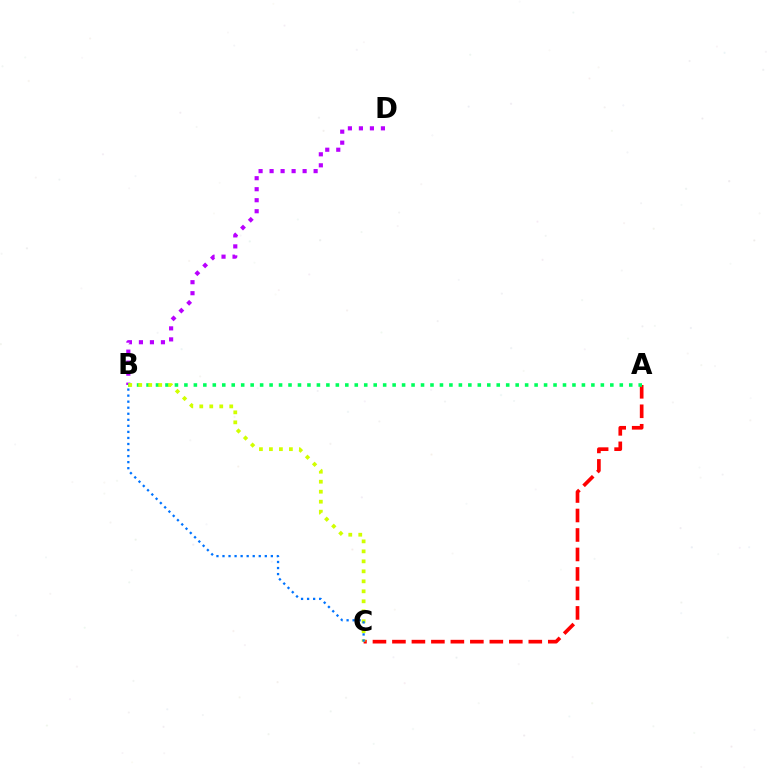{('B', 'D'): [{'color': '#b900ff', 'line_style': 'dotted', 'thickness': 2.99}], ('A', 'C'): [{'color': '#ff0000', 'line_style': 'dashed', 'thickness': 2.65}], ('A', 'B'): [{'color': '#00ff5c', 'line_style': 'dotted', 'thickness': 2.57}], ('B', 'C'): [{'color': '#d1ff00', 'line_style': 'dotted', 'thickness': 2.71}, {'color': '#0074ff', 'line_style': 'dotted', 'thickness': 1.64}]}